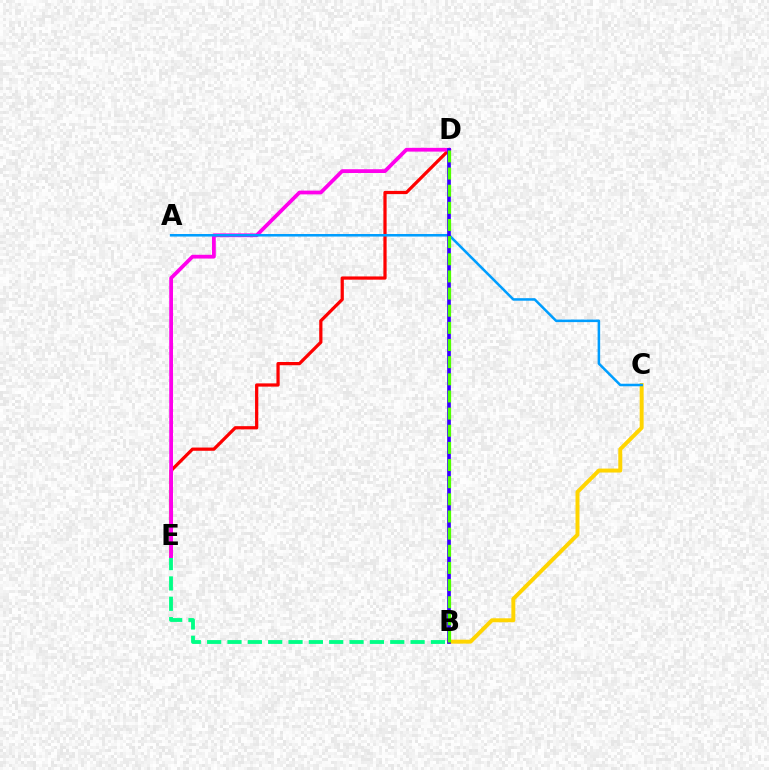{('B', 'C'): [{'color': '#ffd500', 'line_style': 'solid', 'thickness': 2.85}], ('B', 'E'): [{'color': '#00ff86', 'line_style': 'dashed', 'thickness': 2.76}], ('D', 'E'): [{'color': '#ff0000', 'line_style': 'solid', 'thickness': 2.33}, {'color': '#ff00ed', 'line_style': 'solid', 'thickness': 2.71}], ('A', 'C'): [{'color': '#009eff', 'line_style': 'solid', 'thickness': 1.83}], ('B', 'D'): [{'color': '#3700ff', 'line_style': 'solid', 'thickness': 2.66}, {'color': '#4fff00', 'line_style': 'dashed', 'thickness': 2.33}]}